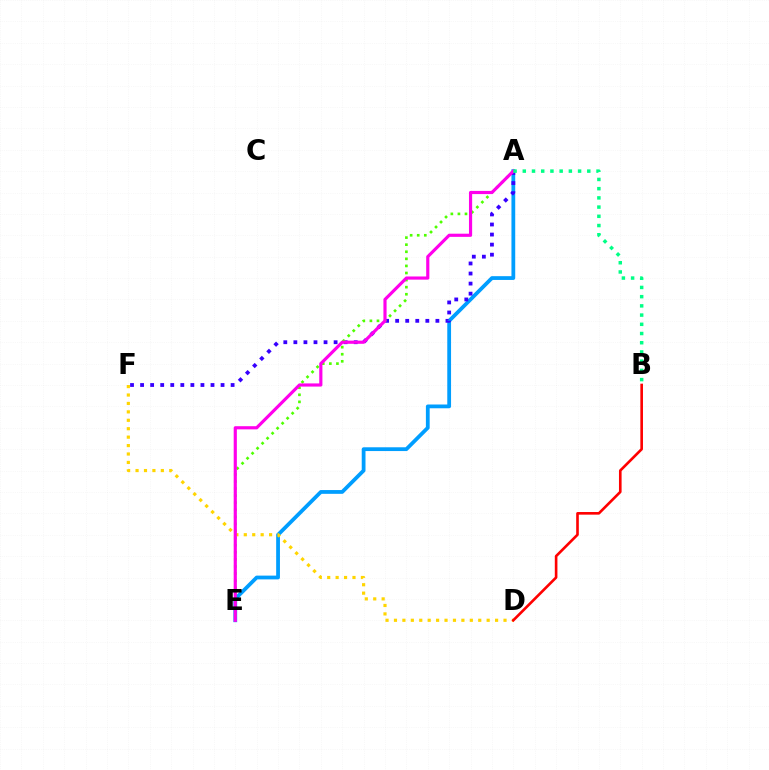{('A', 'E'): [{'color': '#009eff', 'line_style': 'solid', 'thickness': 2.72}, {'color': '#4fff00', 'line_style': 'dotted', 'thickness': 1.92}, {'color': '#ff00ed', 'line_style': 'solid', 'thickness': 2.28}], ('A', 'F'): [{'color': '#3700ff', 'line_style': 'dotted', 'thickness': 2.73}], ('D', 'F'): [{'color': '#ffd500', 'line_style': 'dotted', 'thickness': 2.29}], ('B', 'D'): [{'color': '#ff0000', 'line_style': 'solid', 'thickness': 1.89}], ('A', 'B'): [{'color': '#00ff86', 'line_style': 'dotted', 'thickness': 2.5}]}